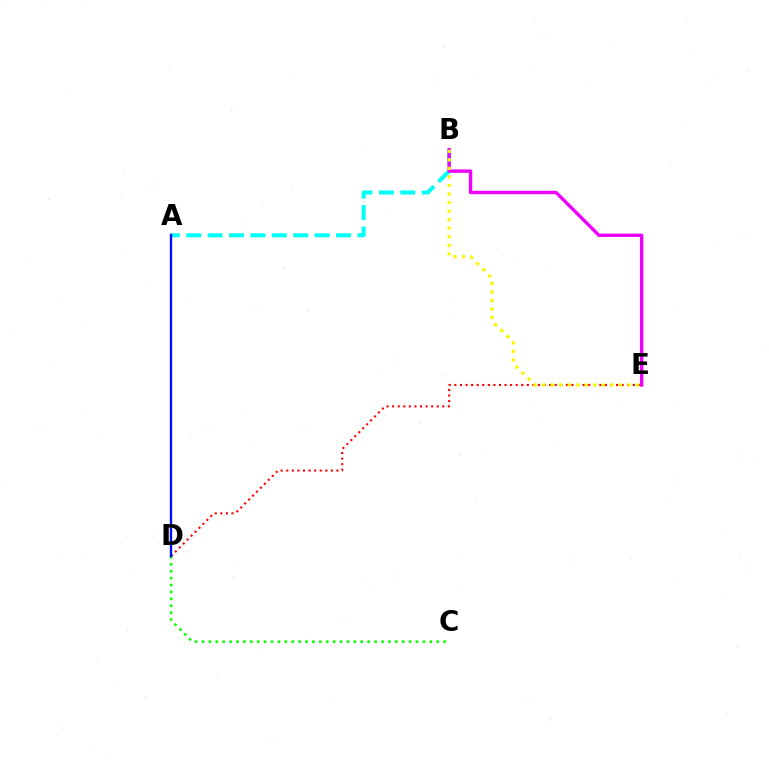{('A', 'B'): [{'color': '#00fff6', 'line_style': 'dashed', 'thickness': 2.91}], ('D', 'E'): [{'color': '#ff0000', 'line_style': 'dotted', 'thickness': 1.51}], ('C', 'D'): [{'color': '#08ff00', 'line_style': 'dotted', 'thickness': 1.88}], ('B', 'E'): [{'color': '#ee00ff', 'line_style': 'solid', 'thickness': 2.45}, {'color': '#fcf500', 'line_style': 'dotted', 'thickness': 2.32}], ('A', 'D'): [{'color': '#0010ff', 'line_style': 'solid', 'thickness': 1.69}]}